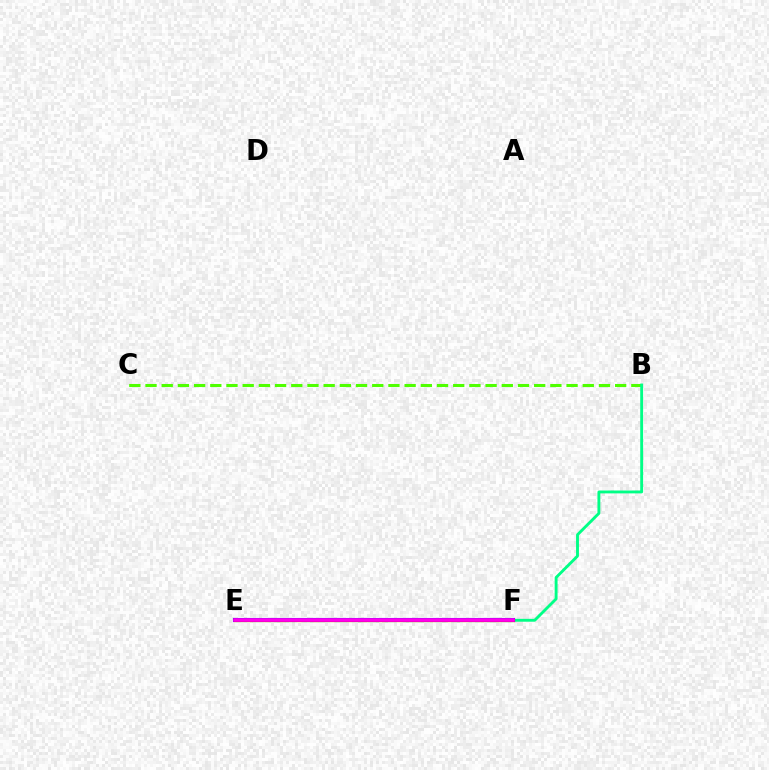{('E', 'F'): [{'color': '#ffd500', 'line_style': 'solid', 'thickness': 2.4}, {'color': '#009eff', 'line_style': 'dashed', 'thickness': 2.25}, {'color': '#3700ff', 'line_style': 'solid', 'thickness': 2.94}, {'color': '#ff0000', 'line_style': 'solid', 'thickness': 1.8}, {'color': '#ff00ed', 'line_style': 'solid', 'thickness': 2.61}], ('B', 'C'): [{'color': '#4fff00', 'line_style': 'dashed', 'thickness': 2.2}], ('B', 'F'): [{'color': '#00ff86', 'line_style': 'solid', 'thickness': 2.07}]}